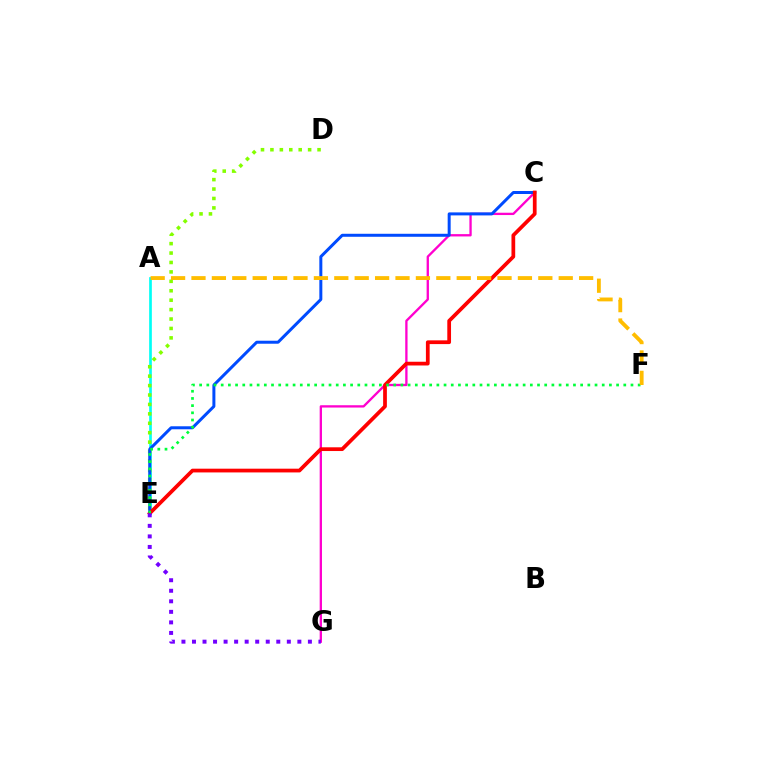{('A', 'E'): [{'color': '#00fff6', 'line_style': 'solid', 'thickness': 1.94}], ('D', 'E'): [{'color': '#84ff00', 'line_style': 'dotted', 'thickness': 2.56}], ('C', 'G'): [{'color': '#ff00cf', 'line_style': 'solid', 'thickness': 1.67}], ('C', 'E'): [{'color': '#004bff', 'line_style': 'solid', 'thickness': 2.16}, {'color': '#ff0000', 'line_style': 'solid', 'thickness': 2.69}], ('E', 'F'): [{'color': '#00ff39', 'line_style': 'dotted', 'thickness': 1.95}], ('E', 'G'): [{'color': '#7200ff', 'line_style': 'dotted', 'thickness': 2.86}], ('A', 'F'): [{'color': '#ffbd00', 'line_style': 'dashed', 'thickness': 2.77}]}